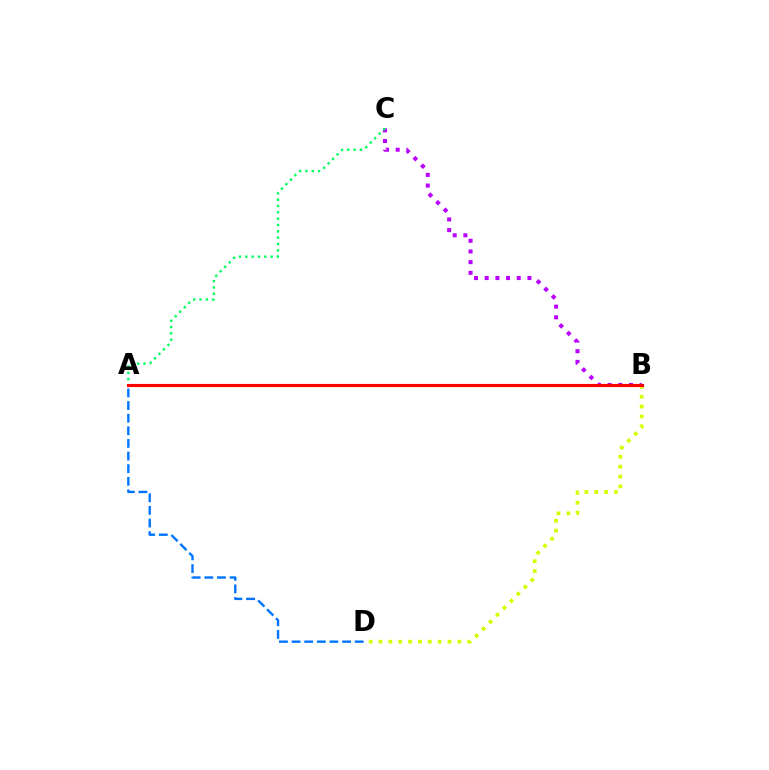{('B', 'C'): [{'color': '#b900ff', 'line_style': 'dotted', 'thickness': 2.9}], ('A', 'C'): [{'color': '#00ff5c', 'line_style': 'dotted', 'thickness': 1.72}], ('A', 'D'): [{'color': '#0074ff', 'line_style': 'dashed', 'thickness': 1.72}], ('B', 'D'): [{'color': '#d1ff00', 'line_style': 'dotted', 'thickness': 2.68}], ('A', 'B'): [{'color': '#ff0000', 'line_style': 'solid', 'thickness': 2.26}]}